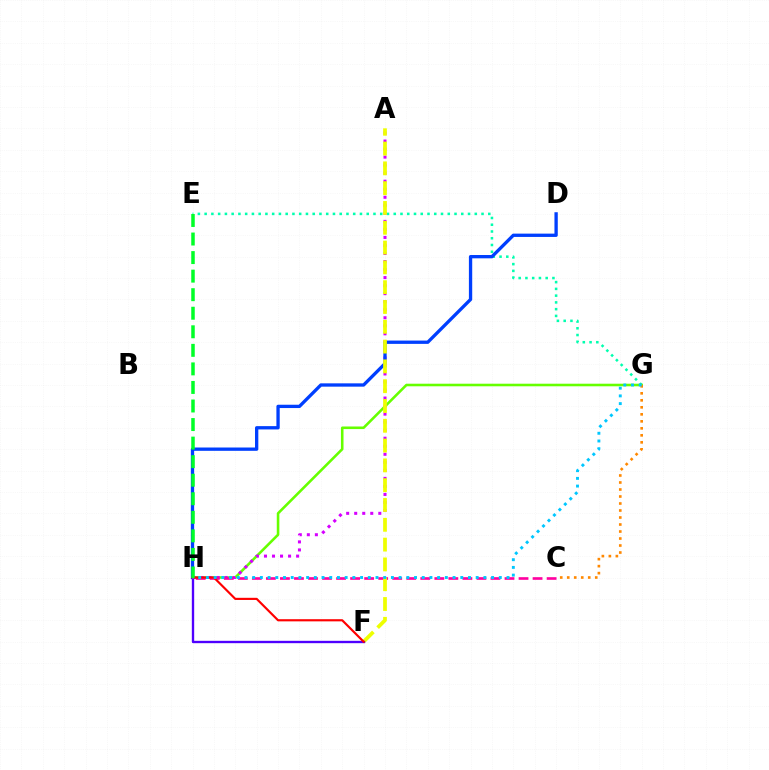{('E', 'G'): [{'color': '#00ffaf', 'line_style': 'dotted', 'thickness': 1.83}], ('G', 'H'): [{'color': '#66ff00', 'line_style': 'solid', 'thickness': 1.86}, {'color': '#00c7ff', 'line_style': 'dotted', 'thickness': 2.09}], ('C', 'G'): [{'color': '#ff8800', 'line_style': 'dotted', 'thickness': 1.9}], ('A', 'H'): [{'color': '#d600ff', 'line_style': 'dotted', 'thickness': 2.18}], ('D', 'H'): [{'color': '#003fff', 'line_style': 'solid', 'thickness': 2.39}], ('C', 'H'): [{'color': '#ff00a0', 'line_style': 'dashed', 'thickness': 1.91}], ('A', 'F'): [{'color': '#eeff00', 'line_style': 'dashed', 'thickness': 2.69}], ('F', 'H'): [{'color': '#4f00ff', 'line_style': 'solid', 'thickness': 1.69}, {'color': '#ff0000', 'line_style': 'solid', 'thickness': 1.55}], ('E', 'H'): [{'color': '#00ff27', 'line_style': 'dashed', 'thickness': 2.52}]}